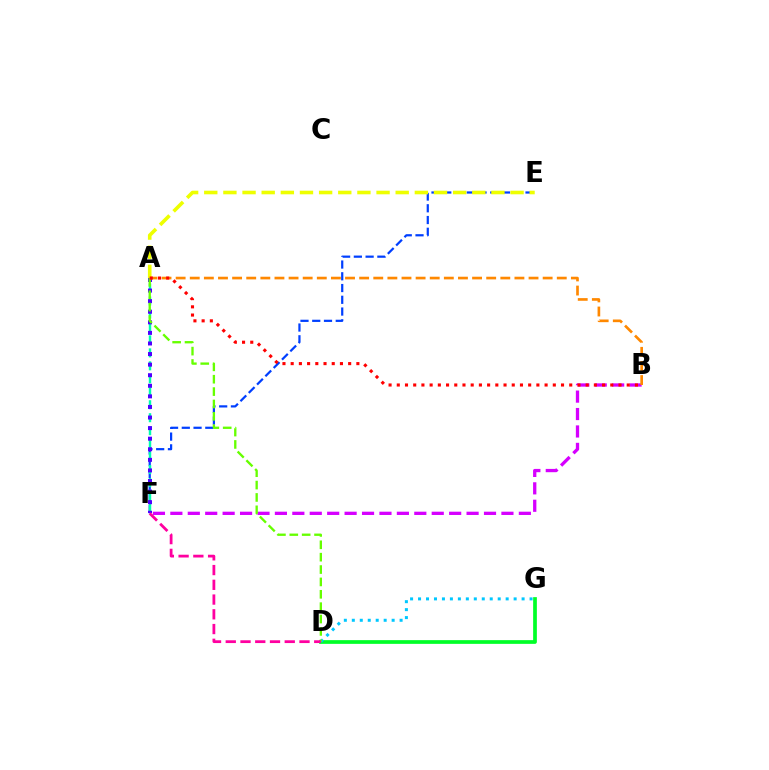{('E', 'F'): [{'color': '#003fff', 'line_style': 'dashed', 'thickness': 1.6}], ('A', 'F'): [{'color': '#00ffaf', 'line_style': 'dashed', 'thickness': 1.76}, {'color': '#4f00ff', 'line_style': 'dotted', 'thickness': 2.87}], ('B', 'F'): [{'color': '#d600ff', 'line_style': 'dashed', 'thickness': 2.37}], ('A', 'E'): [{'color': '#eeff00', 'line_style': 'dashed', 'thickness': 2.6}], ('D', 'G'): [{'color': '#00ff27', 'line_style': 'solid', 'thickness': 2.67}, {'color': '#00c7ff', 'line_style': 'dotted', 'thickness': 2.16}], ('A', 'D'): [{'color': '#66ff00', 'line_style': 'dashed', 'thickness': 1.68}], ('D', 'F'): [{'color': '#ff00a0', 'line_style': 'dashed', 'thickness': 2.0}], ('A', 'B'): [{'color': '#ff8800', 'line_style': 'dashed', 'thickness': 1.92}, {'color': '#ff0000', 'line_style': 'dotted', 'thickness': 2.23}]}